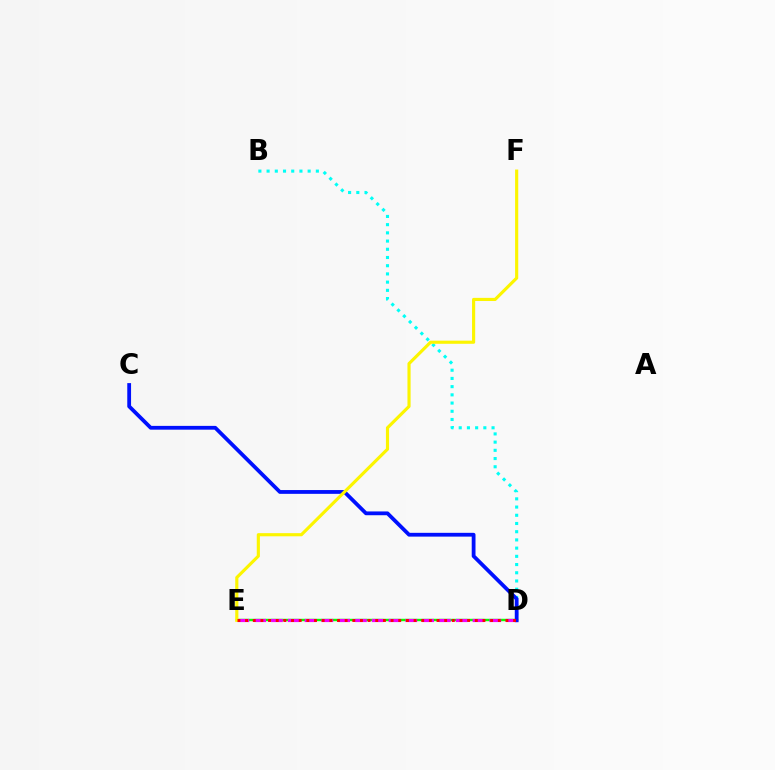{('D', 'E'): [{'color': '#08ff00', 'line_style': 'solid', 'thickness': 1.75}, {'color': '#ee00ff', 'line_style': 'dashed', 'thickness': 2.28}, {'color': '#ff0000', 'line_style': 'dotted', 'thickness': 2.08}], ('B', 'D'): [{'color': '#00fff6', 'line_style': 'dotted', 'thickness': 2.23}], ('C', 'D'): [{'color': '#0010ff', 'line_style': 'solid', 'thickness': 2.73}], ('E', 'F'): [{'color': '#fcf500', 'line_style': 'solid', 'thickness': 2.26}]}